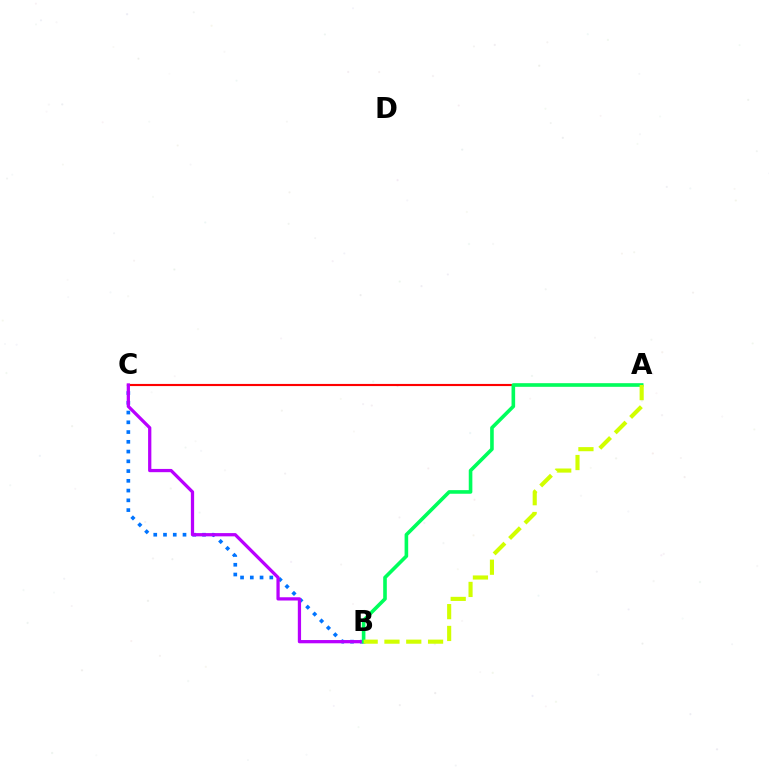{('B', 'C'): [{'color': '#0074ff', 'line_style': 'dotted', 'thickness': 2.65}, {'color': '#b900ff', 'line_style': 'solid', 'thickness': 2.34}], ('A', 'C'): [{'color': '#ff0000', 'line_style': 'solid', 'thickness': 1.54}], ('A', 'B'): [{'color': '#00ff5c', 'line_style': 'solid', 'thickness': 2.6}, {'color': '#d1ff00', 'line_style': 'dashed', 'thickness': 2.96}]}